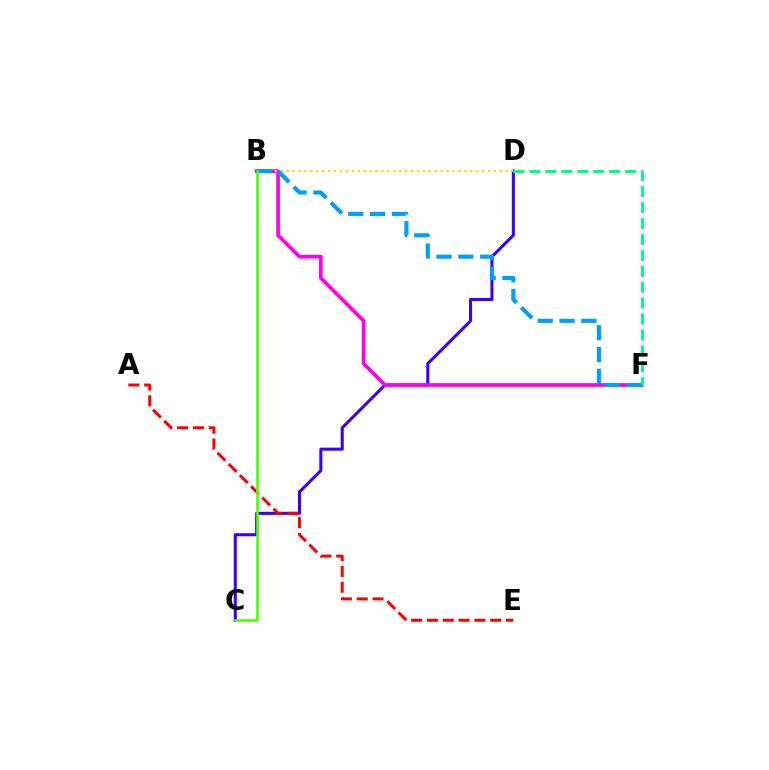{('C', 'D'): [{'color': '#3700ff', 'line_style': 'solid', 'thickness': 2.2}], ('B', 'F'): [{'color': '#ff00ed', 'line_style': 'solid', 'thickness': 2.67}, {'color': '#009eff', 'line_style': 'dashed', 'thickness': 2.97}], ('D', 'F'): [{'color': '#00ff86', 'line_style': 'dashed', 'thickness': 2.17}], ('B', 'D'): [{'color': '#ffd500', 'line_style': 'dotted', 'thickness': 1.61}], ('A', 'E'): [{'color': '#ff0000', 'line_style': 'dashed', 'thickness': 2.15}], ('B', 'C'): [{'color': '#4fff00', 'line_style': 'solid', 'thickness': 1.88}]}